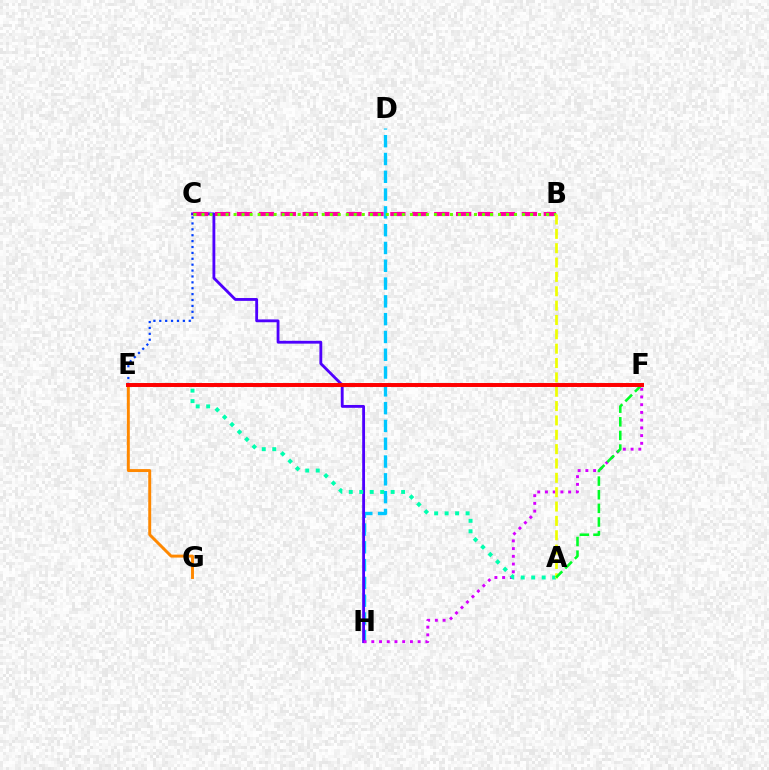{('C', 'E'): [{'color': '#003fff', 'line_style': 'dotted', 'thickness': 1.6}], ('D', 'H'): [{'color': '#00c7ff', 'line_style': 'dashed', 'thickness': 2.42}], ('E', 'G'): [{'color': '#ff8800', 'line_style': 'solid', 'thickness': 2.11}], ('C', 'H'): [{'color': '#4f00ff', 'line_style': 'solid', 'thickness': 2.04}], ('F', 'H'): [{'color': '#d600ff', 'line_style': 'dotted', 'thickness': 2.1}], ('B', 'C'): [{'color': '#ff00a0', 'line_style': 'dashed', 'thickness': 2.98}, {'color': '#66ff00', 'line_style': 'dotted', 'thickness': 2.18}], ('A', 'E'): [{'color': '#00ffaf', 'line_style': 'dotted', 'thickness': 2.85}], ('A', 'B'): [{'color': '#eeff00', 'line_style': 'dashed', 'thickness': 1.95}], ('A', 'F'): [{'color': '#00ff27', 'line_style': 'dashed', 'thickness': 1.85}], ('E', 'F'): [{'color': '#ff0000', 'line_style': 'solid', 'thickness': 2.84}]}